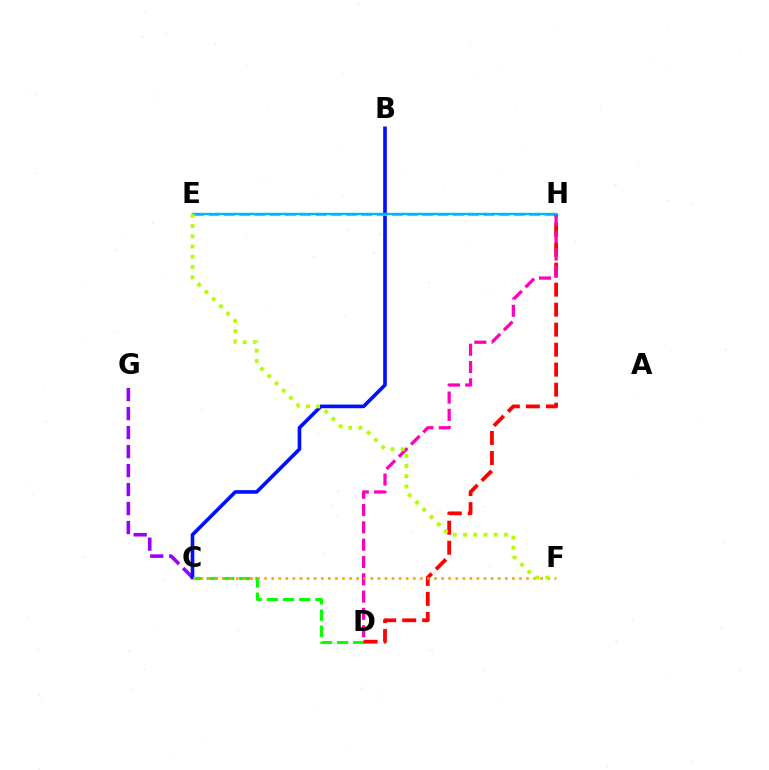{('C', 'G'): [{'color': '#9b00ff', 'line_style': 'dashed', 'thickness': 2.58}], ('B', 'C'): [{'color': '#0010ff', 'line_style': 'solid', 'thickness': 2.62}], ('C', 'D'): [{'color': '#08ff00', 'line_style': 'dashed', 'thickness': 2.2}], ('E', 'H'): [{'color': '#00ff9d', 'line_style': 'dashed', 'thickness': 2.07}, {'color': '#00b5ff', 'line_style': 'solid', 'thickness': 1.72}], ('D', 'H'): [{'color': '#ff0000', 'line_style': 'dashed', 'thickness': 2.72}, {'color': '#ff00bd', 'line_style': 'dashed', 'thickness': 2.35}], ('C', 'F'): [{'color': '#ffa500', 'line_style': 'dotted', 'thickness': 1.92}], ('E', 'F'): [{'color': '#b3ff00', 'line_style': 'dotted', 'thickness': 2.78}]}